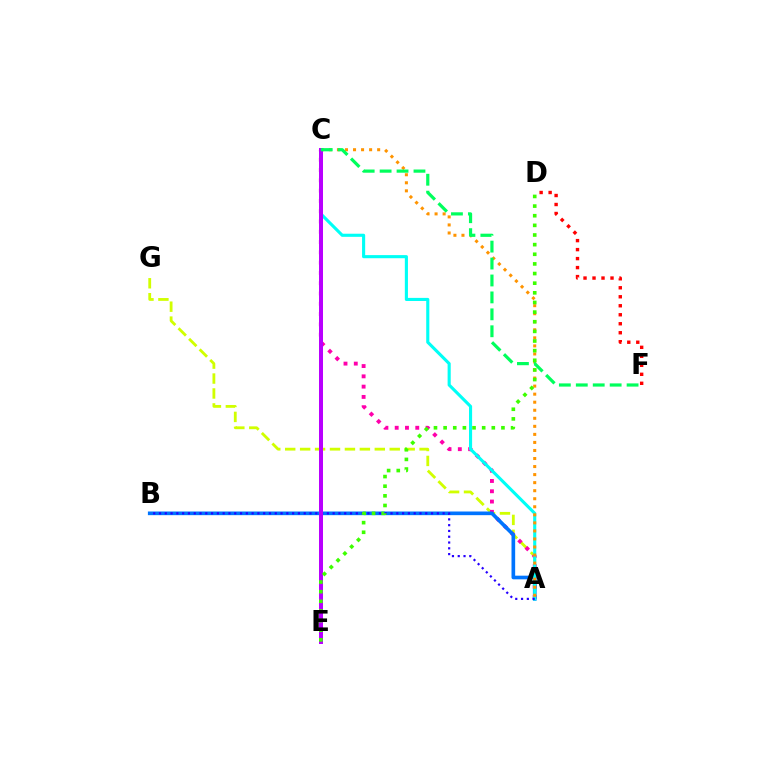{('A', 'G'): [{'color': '#d1ff00', 'line_style': 'dashed', 'thickness': 2.03}], ('A', 'C'): [{'color': '#ff00ac', 'line_style': 'dotted', 'thickness': 2.79}, {'color': '#00fff6', 'line_style': 'solid', 'thickness': 2.24}, {'color': '#ff9400', 'line_style': 'dotted', 'thickness': 2.19}], ('A', 'B'): [{'color': '#0074ff', 'line_style': 'solid', 'thickness': 2.63}, {'color': '#2500ff', 'line_style': 'dotted', 'thickness': 1.57}], ('D', 'F'): [{'color': '#ff0000', 'line_style': 'dotted', 'thickness': 2.44}], ('C', 'E'): [{'color': '#b900ff', 'line_style': 'solid', 'thickness': 2.87}], ('D', 'E'): [{'color': '#3dff00', 'line_style': 'dotted', 'thickness': 2.62}], ('C', 'F'): [{'color': '#00ff5c', 'line_style': 'dashed', 'thickness': 2.3}]}